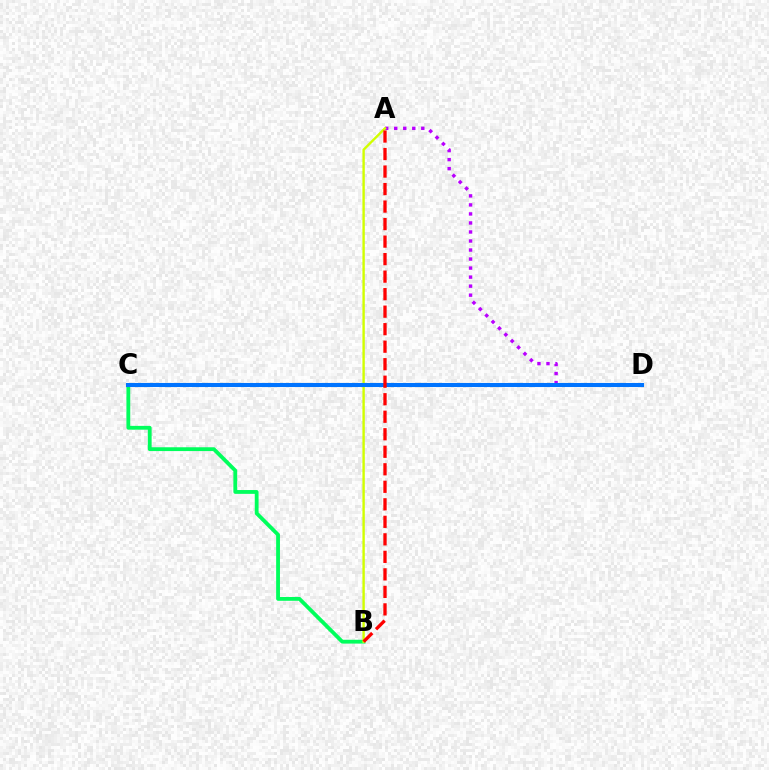{('A', 'D'): [{'color': '#b900ff', 'line_style': 'dotted', 'thickness': 2.45}], ('B', 'C'): [{'color': '#00ff5c', 'line_style': 'solid', 'thickness': 2.75}], ('A', 'B'): [{'color': '#d1ff00', 'line_style': 'solid', 'thickness': 1.72}, {'color': '#ff0000', 'line_style': 'dashed', 'thickness': 2.38}], ('C', 'D'): [{'color': '#0074ff', 'line_style': 'solid', 'thickness': 2.93}]}